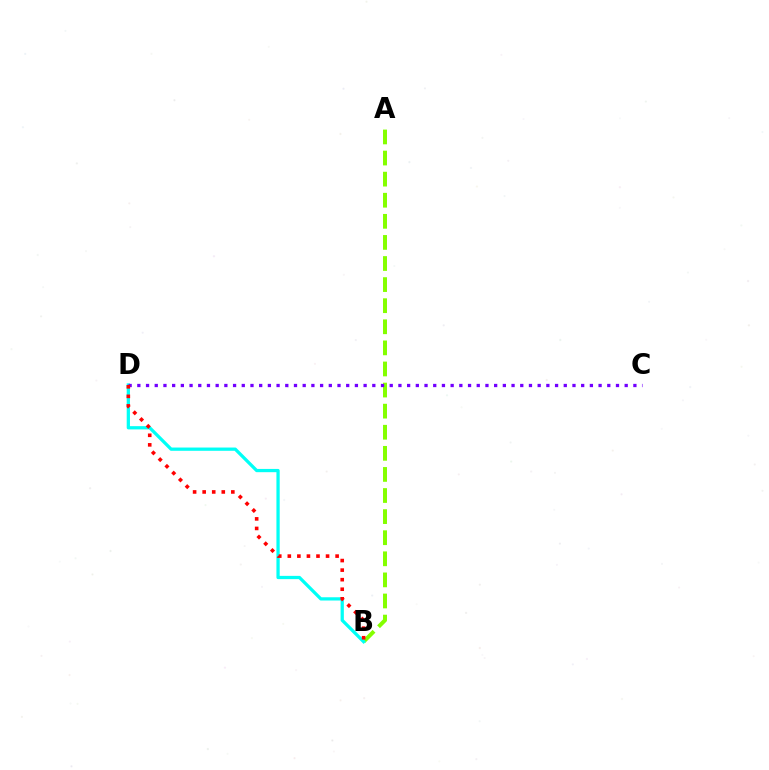{('A', 'B'): [{'color': '#84ff00', 'line_style': 'dashed', 'thickness': 2.87}], ('B', 'D'): [{'color': '#00fff6', 'line_style': 'solid', 'thickness': 2.34}, {'color': '#ff0000', 'line_style': 'dotted', 'thickness': 2.6}], ('C', 'D'): [{'color': '#7200ff', 'line_style': 'dotted', 'thickness': 2.36}]}